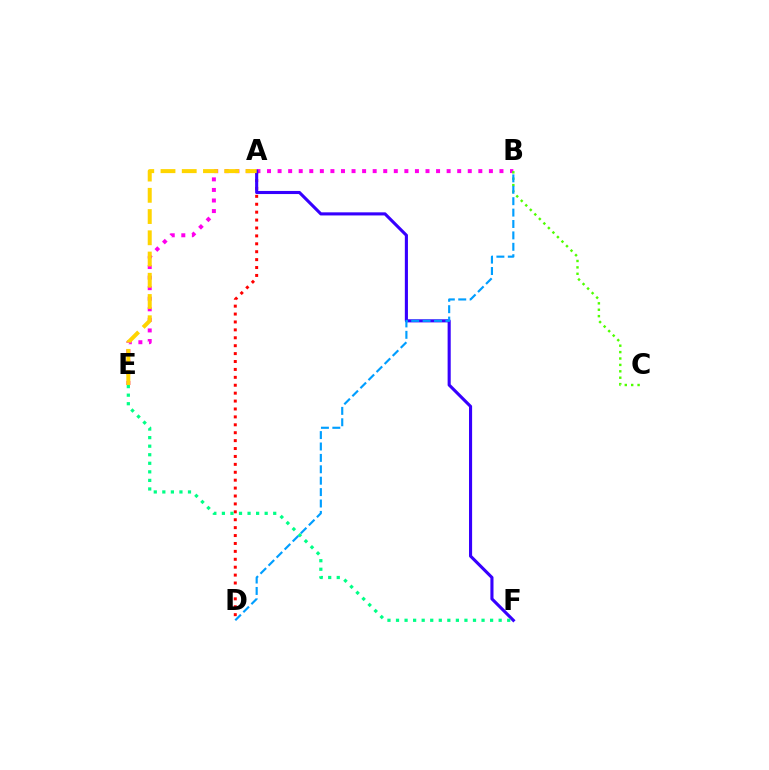{('B', 'E'): [{'color': '#ff00ed', 'line_style': 'dotted', 'thickness': 2.87}], ('A', 'D'): [{'color': '#ff0000', 'line_style': 'dotted', 'thickness': 2.15}], ('B', 'C'): [{'color': '#4fff00', 'line_style': 'dotted', 'thickness': 1.74}], ('A', 'F'): [{'color': '#3700ff', 'line_style': 'solid', 'thickness': 2.23}], ('E', 'F'): [{'color': '#00ff86', 'line_style': 'dotted', 'thickness': 2.32}], ('A', 'E'): [{'color': '#ffd500', 'line_style': 'dashed', 'thickness': 2.89}], ('B', 'D'): [{'color': '#009eff', 'line_style': 'dashed', 'thickness': 1.55}]}